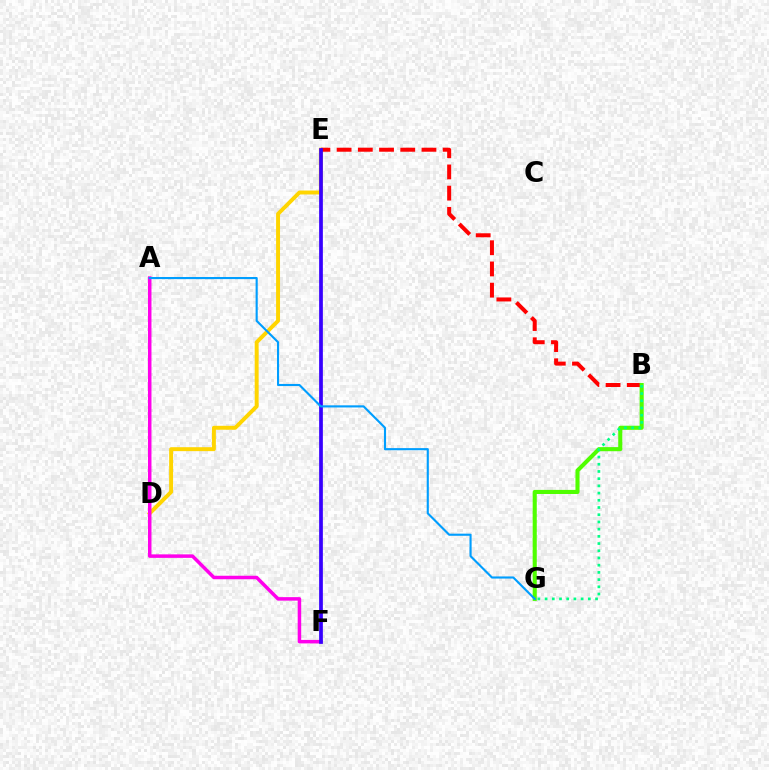{('D', 'E'): [{'color': '#ffd500', 'line_style': 'solid', 'thickness': 2.83}], ('B', 'E'): [{'color': '#ff0000', 'line_style': 'dashed', 'thickness': 2.88}], ('B', 'G'): [{'color': '#4fff00', 'line_style': 'solid', 'thickness': 2.95}, {'color': '#00ff86', 'line_style': 'dotted', 'thickness': 1.96}], ('A', 'F'): [{'color': '#ff00ed', 'line_style': 'solid', 'thickness': 2.52}], ('E', 'F'): [{'color': '#3700ff', 'line_style': 'solid', 'thickness': 2.68}], ('A', 'G'): [{'color': '#009eff', 'line_style': 'solid', 'thickness': 1.53}]}